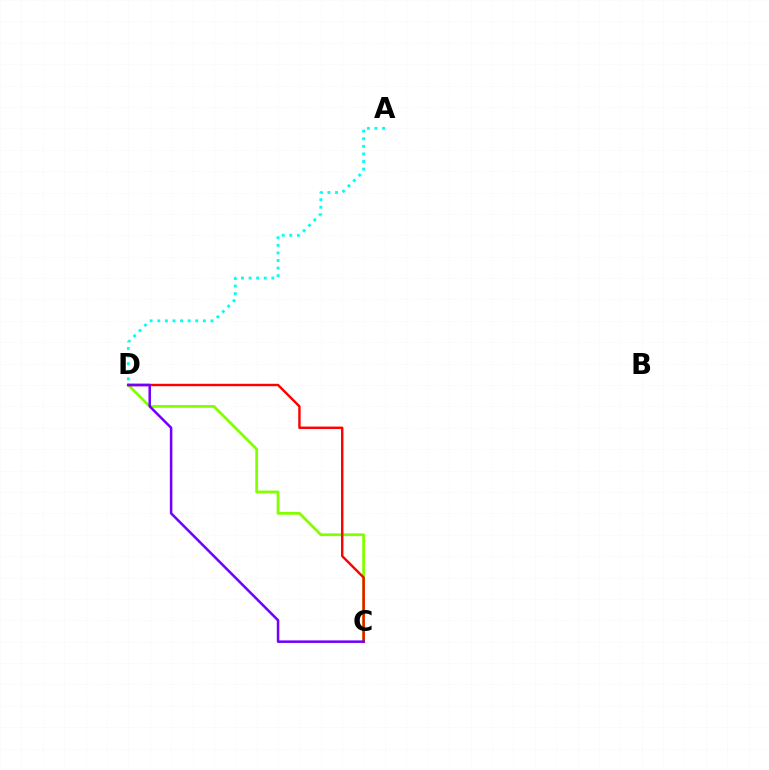{('A', 'D'): [{'color': '#00fff6', 'line_style': 'dotted', 'thickness': 2.06}], ('C', 'D'): [{'color': '#84ff00', 'line_style': 'solid', 'thickness': 2.01}, {'color': '#ff0000', 'line_style': 'solid', 'thickness': 1.74}, {'color': '#7200ff', 'line_style': 'solid', 'thickness': 1.82}]}